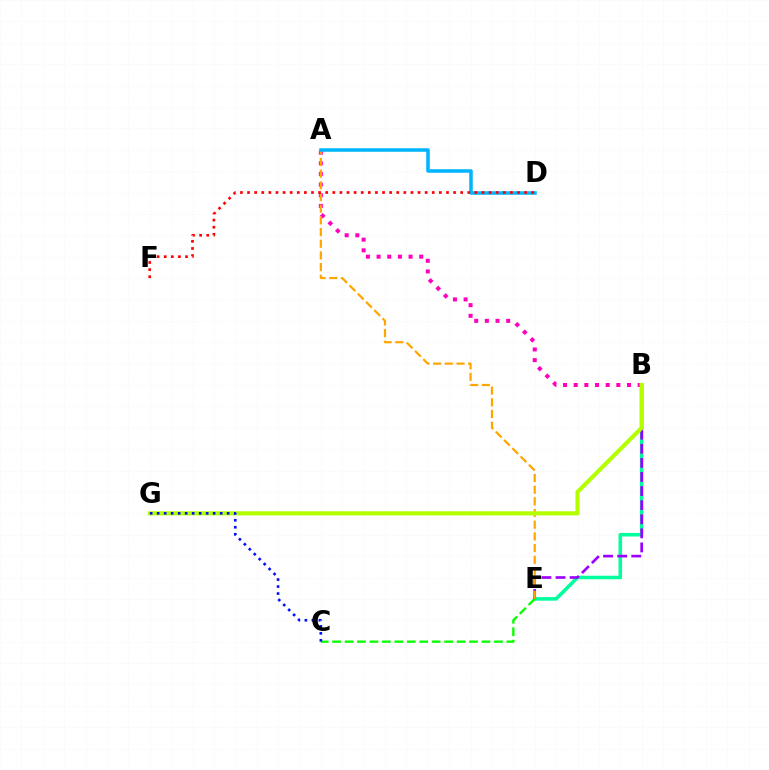{('B', 'E'): [{'color': '#00ff9d', 'line_style': 'solid', 'thickness': 2.56}, {'color': '#9b00ff', 'line_style': 'dashed', 'thickness': 1.91}], ('C', 'E'): [{'color': '#08ff00', 'line_style': 'dashed', 'thickness': 1.69}], ('A', 'B'): [{'color': '#ff00bd', 'line_style': 'dotted', 'thickness': 2.9}], ('A', 'E'): [{'color': '#ffa500', 'line_style': 'dashed', 'thickness': 1.59}], ('A', 'D'): [{'color': '#00b5ff', 'line_style': 'solid', 'thickness': 2.54}], ('B', 'G'): [{'color': '#b3ff00', 'line_style': 'solid', 'thickness': 2.97}], ('D', 'F'): [{'color': '#ff0000', 'line_style': 'dotted', 'thickness': 1.93}], ('C', 'G'): [{'color': '#0010ff', 'line_style': 'dotted', 'thickness': 1.9}]}